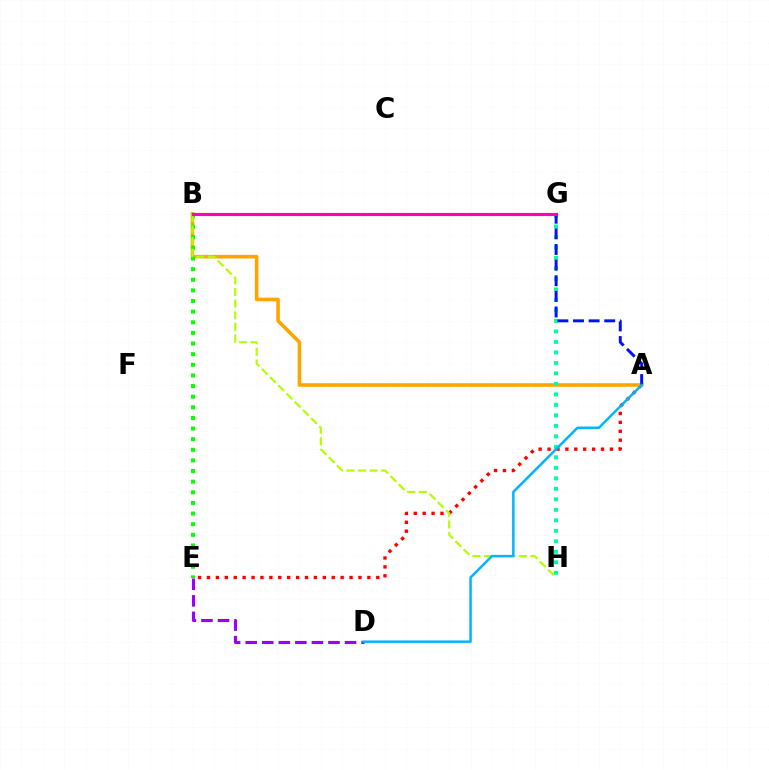{('A', 'E'): [{'color': '#ff0000', 'line_style': 'dotted', 'thickness': 2.42}], ('A', 'B'): [{'color': '#ffa500', 'line_style': 'solid', 'thickness': 2.58}], ('B', 'E'): [{'color': '#08ff00', 'line_style': 'dotted', 'thickness': 2.89}], ('D', 'E'): [{'color': '#9b00ff', 'line_style': 'dashed', 'thickness': 2.25}], ('B', 'H'): [{'color': '#b3ff00', 'line_style': 'dashed', 'thickness': 1.58}], ('G', 'H'): [{'color': '#00ff9d', 'line_style': 'dotted', 'thickness': 2.85}], ('A', 'G'): [{'color': '#0010ff', 'line_style': 'dashed', 'thickness': 2.12}], ('A', 'D'): [{'color': '#00b5ff', 'line_style': 'solid', 'thickness': 1.79}], ('B', 'G'): [{'color': '#ff00bd', 'line_style': 'solid', 'thickness': 2.25}]}